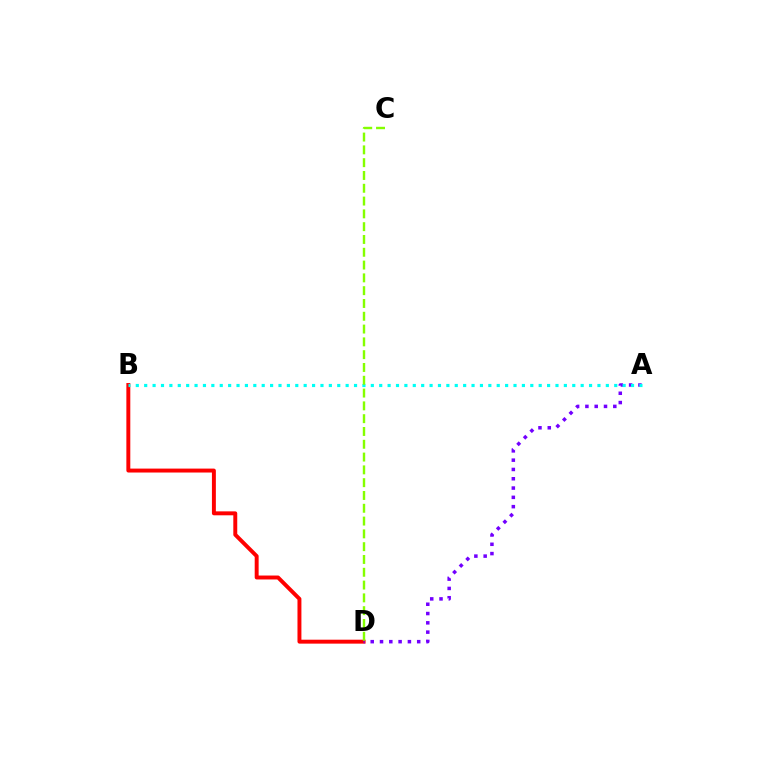{('B', 'D'): [{'color': '#ff0000', 'line_style': 'solid', 'thickness': 2.83}], ('A', 'D'): [{'color': '#7200ff', 'line_style': 'dotted', 'thickness': 2.53}], ('A', 'B'): [{'color': '#00fff6', 'line_style': 'dotted', 'thickness': 2.28}], ('C', 'D'): [{'color': '#84ff00', 'line_style': 'dashed', 'thickness': 1.74}]}